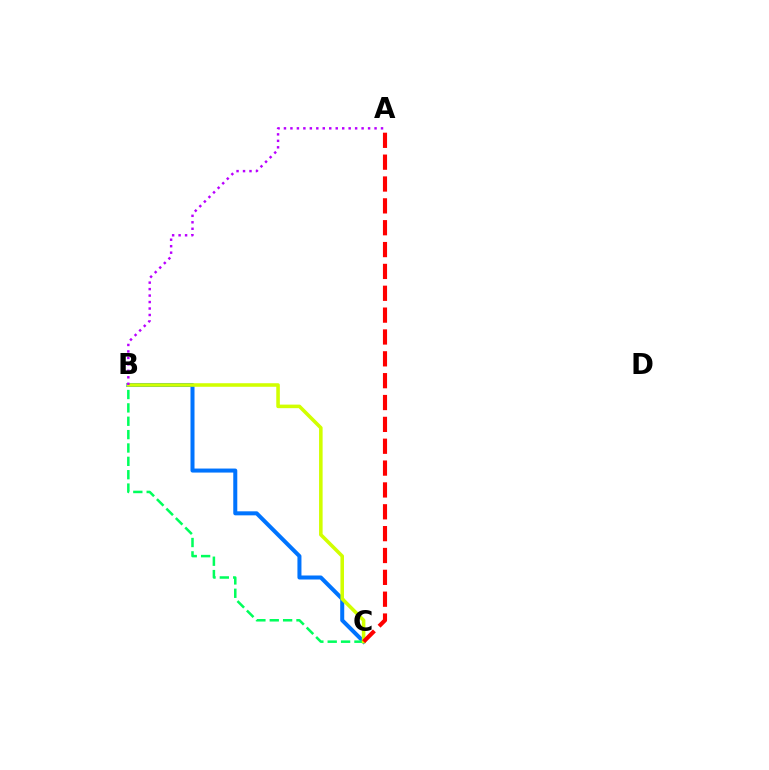{('B', 'C'): [{'color': '#0074ff', 'line_style': 'solid', 'thickness': 2.89}, {'color': '#00ff5c', 'line_style': 'dashed', 'thickness': 1.82}, {'color': '#d1ff00', 'line_style': 'solid', 'thickness': 2.56}], ('A', 'B'): [{'color': '#b900ff', 'line_style': 'dotted', 'thickness': 1.76}], ('A', 'C'): [{'color': '#ff0000', 'line_style': 'dashed', 'thickness': 2.97}]}